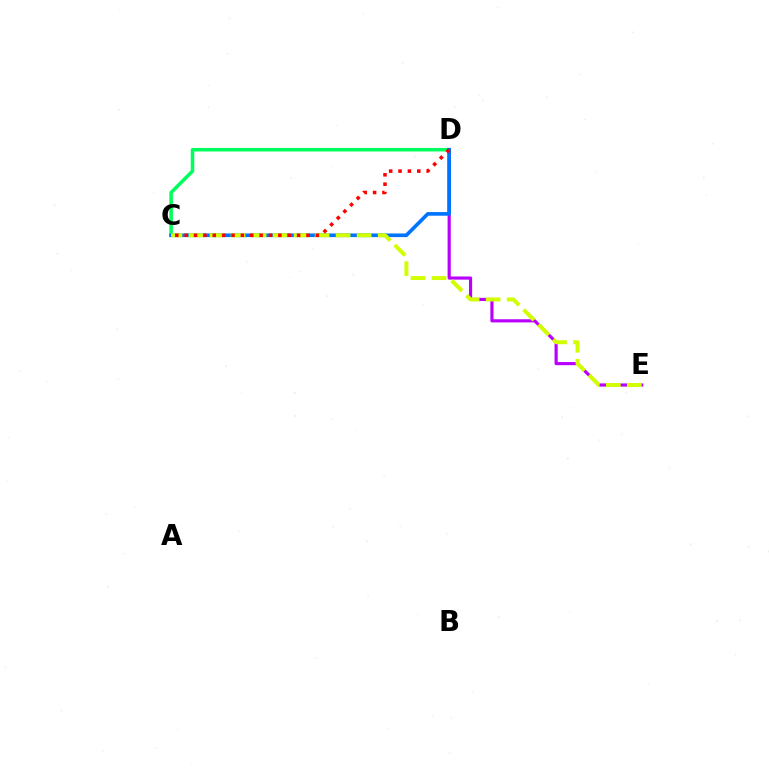{('D', 'E'): [{'color': '#b900ff', 'line_style': 'solid', 'thickness': 2.27}], ('C', 'D'): [{'color': '#00ff5c', 'line_style': 'solid', 'thickness': 2.54}, {'color': '#0074ff', 'line_style': 'solid', 'thickness': 2.63}, {'color': '#ff0000', 'line_style': 'dotted', 'thickness': 2.55}], ('C', 'E'): [{'color': '#d1ff00', 'line_style': 'dashed', 'thickness': 2.86}]}